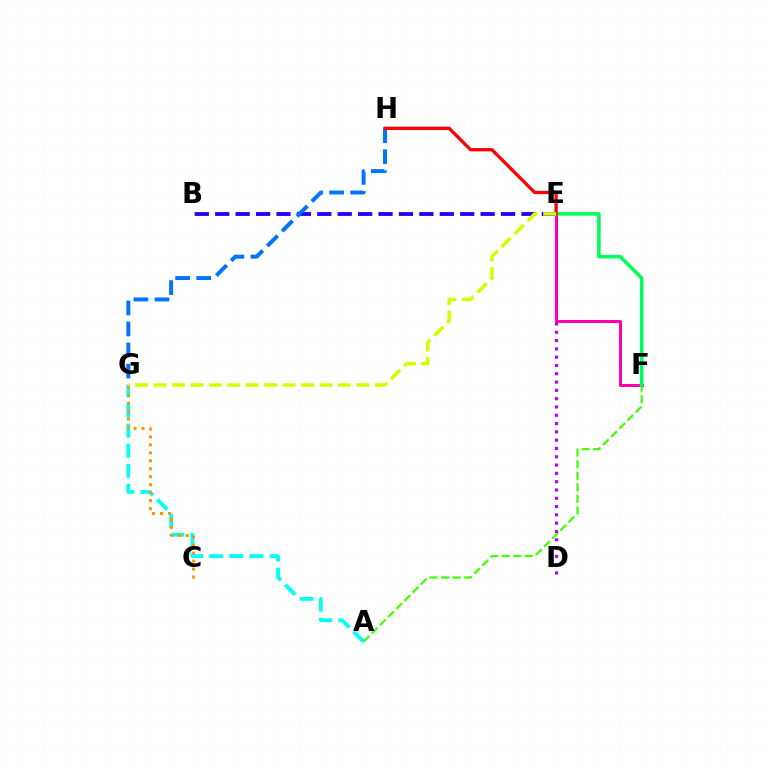{('A', 'F'): [{'color': '#3dff00', 'line_style': 'dashed', 'thickness': 1.57}], ('A', 'G'): [{'color': '#00fff6', 'line_style': 'dashed', 'thickness': 2.73}], ('B', 'E'): [{'color': '#2500ff', 'line_style': 'dashed', 'thickness': 2.77}], ('D', 'E'): [{'color': '#b900ff', 'line_style': 'dotted', 'thickness': 2.26}], ('C', 'G'): [{'color': '#ff9400', 'line_style': 'dotted', 'thickness': 2.16}], ('E', 'F'): [{'color': '#ff00ac', 'line_style': 'solid', 'thickness': 2.16}, {'color': '#00ff5c', 'line_style': 'solid', 'thickness': 2.55}], ('G', 'H'): [{'color': '#0074ff', 'line_style': 'dashed', 'thickness': 2.86}], ('E', 'H'): [{'color': '#ff0000', 'line_style': 'solid', 'thickness': 2.36}], ('E', 'G'): [{'color': '#d1ff00', 'line_style': 'dashed', 'thickness': 2.51}]}